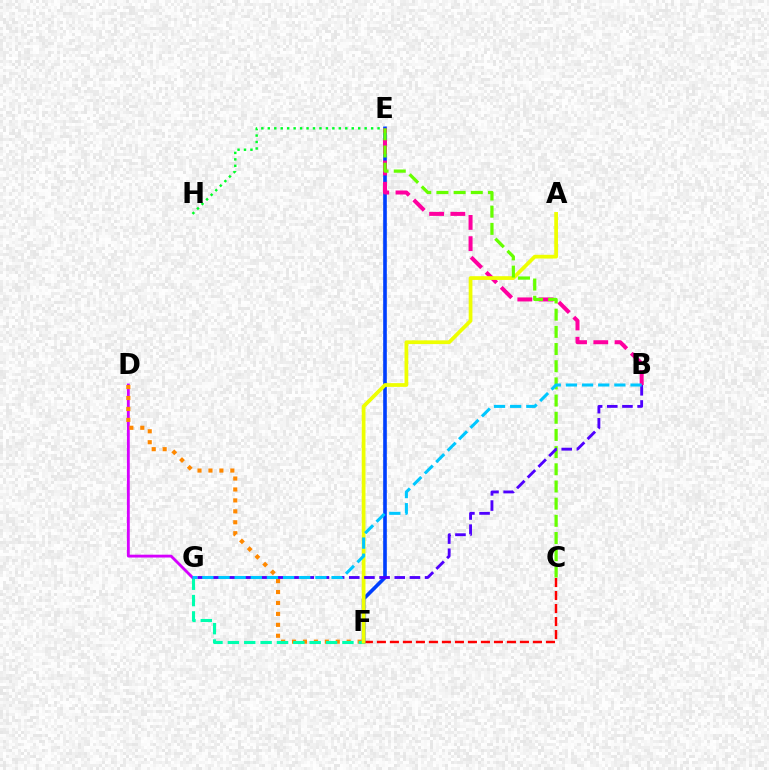{('C', 'F'): [{'color': '#ff0000', 'line_style': 'dashed', 'thickness': 1.77}], ('D', 'G'): [{'color': '#d600ff', 'line_style': 'solid', 'thickness': 2.04}], ('D', 'F'): [{'color': '#ff8800', 'line_style': 'dotted', 'thickness': 2.97}], ('E', 'H'): [{'color': '#00ff27', 'line_style': 'dotted', 'thickness': 1.75}], ('E', 'F'): [{'color': '#003fff', 'line_style': 'solid', 'thickness': 2.62}], ('F', 'G'): [{'color': '#00ffaf', 'line_style': 'dashed', 'thickness': 2.22}], ('B', 'E'): [{'color': '#ff00a0', 'line_style': 'dashed', 'thickness': 2.89}], ('A', 'F'): [{'color': '#eeff00', 'line_style': 'solid', 'thickness': 2.69}], ('C', 'E'): [{'color': '#66ff00', 'line_style': 'dashed', 'thickness': 2.33}], ('B', 'G'): [{'color': '#4f00ff', 'line_style': 'dashed', 'thickness': 2.06}, {'color': '#00c7ff', 'line_style': 'dashed', 'thickness': 2.19}]}